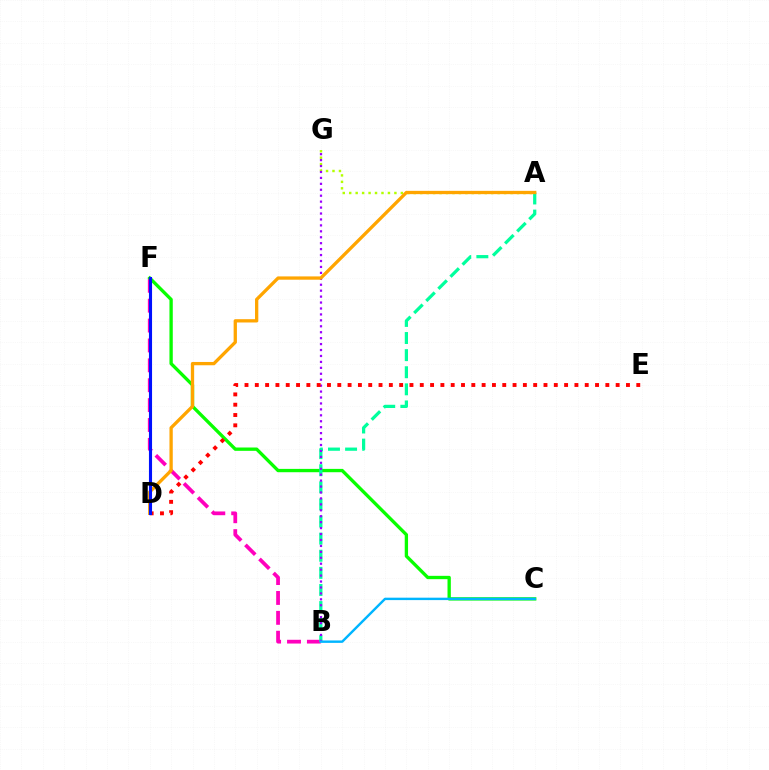{('B', 'F'): [{'color': '#ff00bd', 'line_style': 'dashed', 'thickness': 2.7}], ('C', 'F'): [{'color': '#08ff00', 'line_style': 'solid', 'thickness': 2.4}], ('A', 'B'): [{'color': '#00ff9d', 'line_style': 'dashed', 'thickness': 2.32}], ('A', 'G'): [{'color': '#b3ff00', 'line_style': 'dotted', 'thickness': 1.75}], ('B', 'G'): [{'color': '#9b00ff', 'line_style': 'dotted', 'thickness': 1.61}], ('D', 'E'): [{'color': '#ff0000', 'line_style': 'dotted', 'thickness': 2.8}], ('A', 'D'): [{'color': '#ffa500', 'line_style': 'solid', 'thickness': 2.37}], ('D', 'F'): [{'color': '#0010ff', 'line_style': 'solid', 'thickness': 2.23}], ('B', 'C'): [{'color': '#00b5ff', 'line_style': 'solid', 'thickness': 1.74}]}